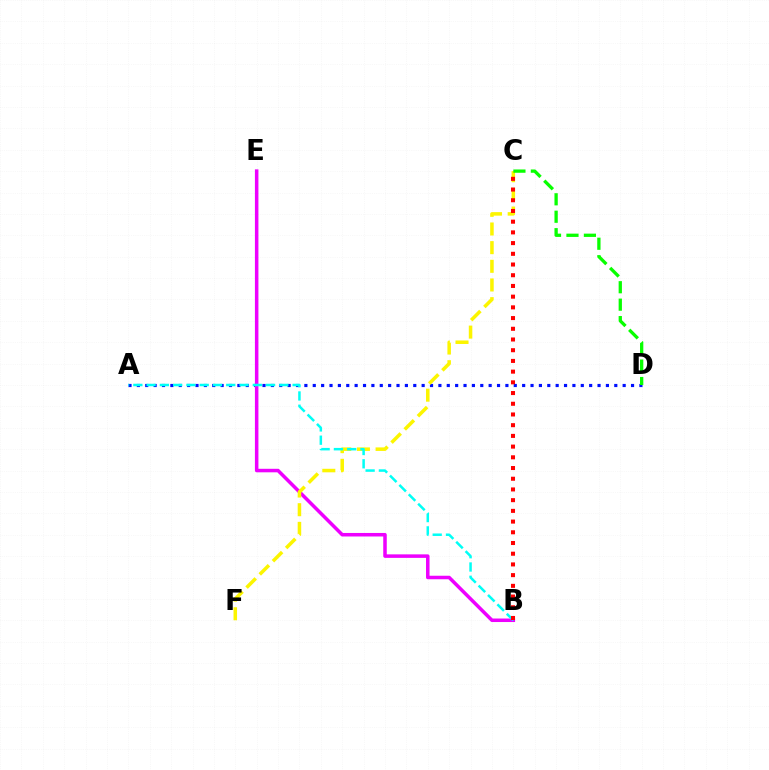{('A', 'D'): [{'color': '#0010ff', 'line_style': 'dotted', 'thickness': 2.28}], ('B', 'E'): [{'color': '#ee00ff', 'line_style': 'solid', 'thickness': 2.53}], ('C', 'F'): [{'color': '#fcf500', 'line_style': 'dashed', 'thickness': 2.54}], ('C', 'D'): [{'color': '#08ff00', 'line_style': 'dashed', 'thickness': 2.37}], ('A', 'B'): [{'color': '#00fff6', 'line_style': 'dashed', 'thickness': 1.8}], ('B', 'C'): [{'color': '#ff0000', 'line_style': 'dotted', 'thickness': 2.91}]}